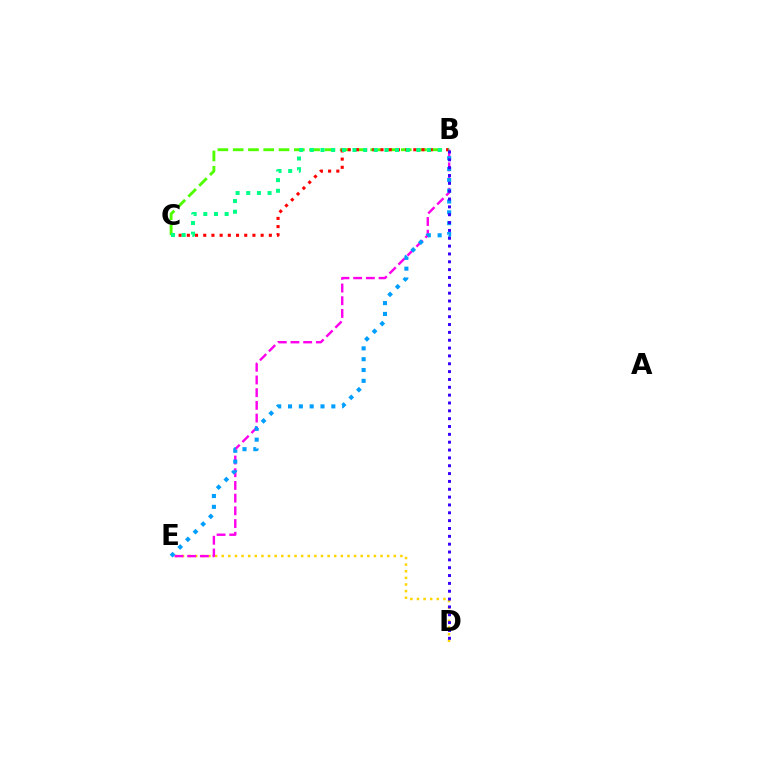{('D', 'E'): [{'color': '#ffd500', 'line_style': 'dotted', 'thickness': 1.8}], ('B', 'C'): [{'color': '#4fff00', 'line_style': 'dashed', 'thickness': 2.08}, {'color': '#ff0000', 'line_style': 'dotted', 'thickness': 2.23}, {'color': '#00ff86', 'line_style': 'dotted', 'thickness': 2.9}], ('B', 'E'): [{'color': '#ff00ed', 'line_style': 'dashed', 'thickness': 1.73}, {'color': '#009eff', 'line_style': 'dotted', 'thickness': 2.94}], ('B', 'D'): [{'color': '#3700ff', 'line_style': 'dotted', 'thickness': 2.13}]}